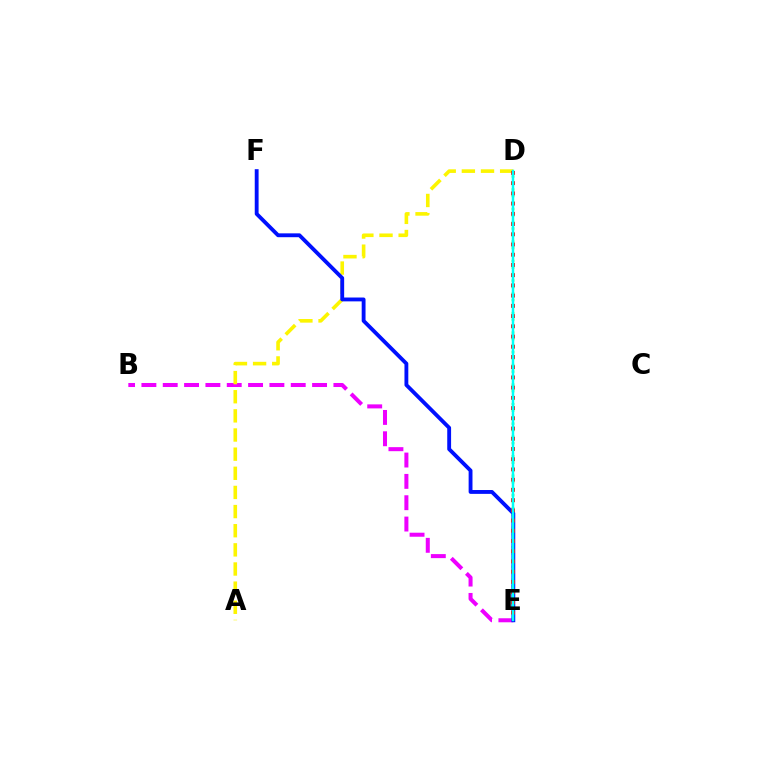{('B', 'E'): [{'color': '#ee00ff', 'line_style': 'dashed', 'thickness': 2.9}], ('A', 'D'): [{'color': '#fcf500', 'line_style': 'dashed', 'thickness': 2.6}], ('D', 'E'): [{'color': '#08ff00', 'line_style': 'dotted', 'thickness': 1.77}, {'color': '#ff0000', 'line_style': 'dotted', 'thickness': 2.78}, {'color': '#00fff6', 'line_style': 'solid', 'thickness': 1.78}], ('E', 'F'): [{'color': '#0010ff', 'line_style': 'solid', 'thickness': 2.77}]}